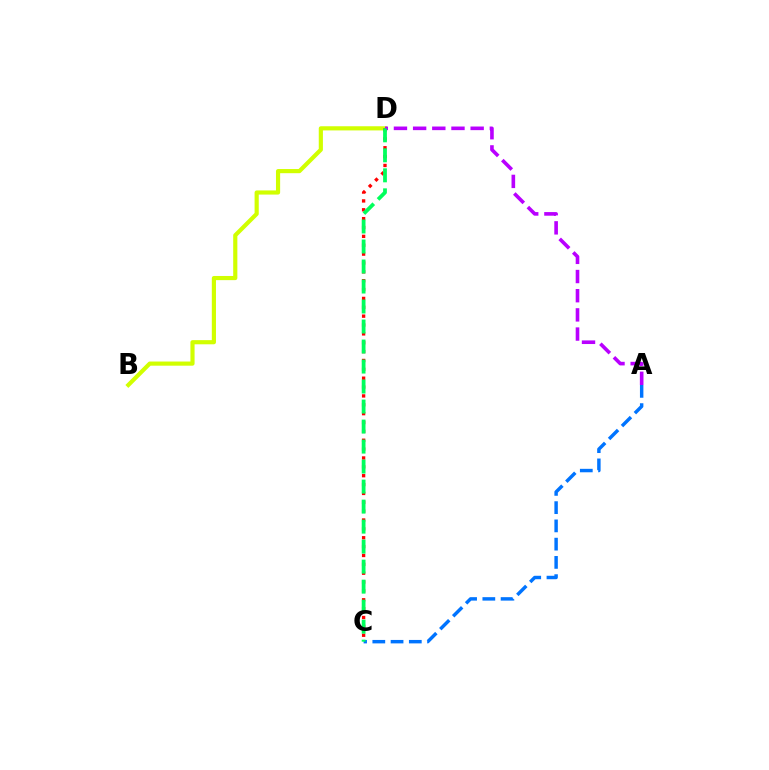{('B', 'D'): [{'color': '#d1ff00', 'line_style': 'solid', 'thickness': 2.99}], ('C', 'D'): [{'color': '#ff0000', 'line_style': 'dotted', 'thickness': 2.41}, {'color': '#00ff5c', 'line_style': 'dashed', 'thickness': 2.72}], ('A', 'C'): [{'color': '#0074ff', 'line_style': 'dashed', 'thickness': 2.48}], ('A', 'D'): [{'color': '#b900ff', 'line_style': 'dashed', 'thickness': 2.61}]}